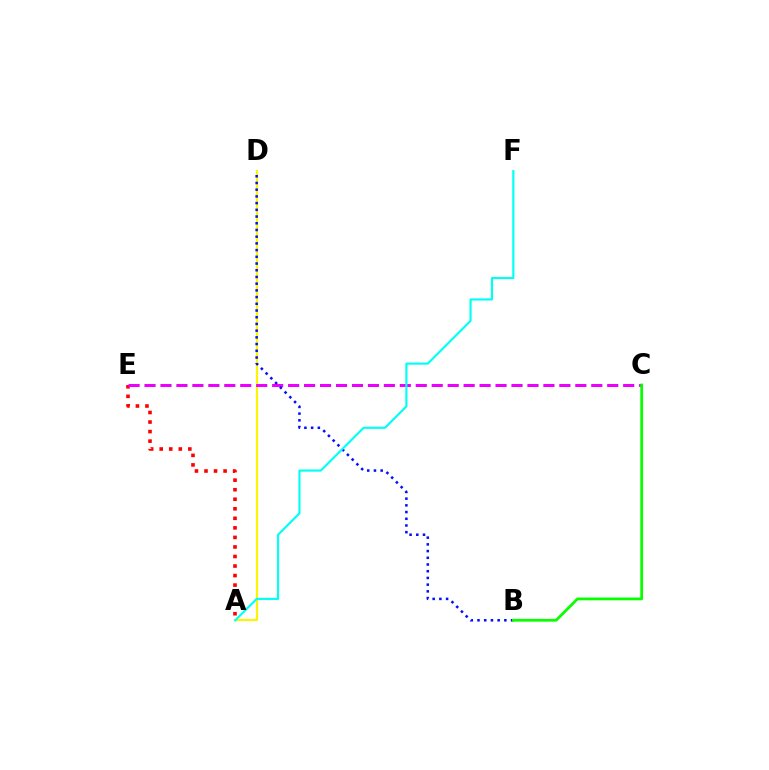{('A', 'D'): [{'color': '#fcf500', 'line_style': 'solid', 'thickness': 1.57}], ('A', 'E'): [{'color': '#ff0000', 'line_style': 'dotted', 'thickness': 2.59}], ('C', 'E'): [{'color': '#ee00ff', 'line_style': 'dashed', 'thickness': 2.17}], ('B', 'D'): [{'color': '#0010ff', 'line_style': 'dotted', 'thickness': 1.82}], ('B', 'C'): [{'color': '#08ff00', 'line_style': 'solid', 'thickness': 1.99}], ('A', 'F'): [{'color': '#00fff6', 'line_style': 'solid', 'thickness': 1.54}]}